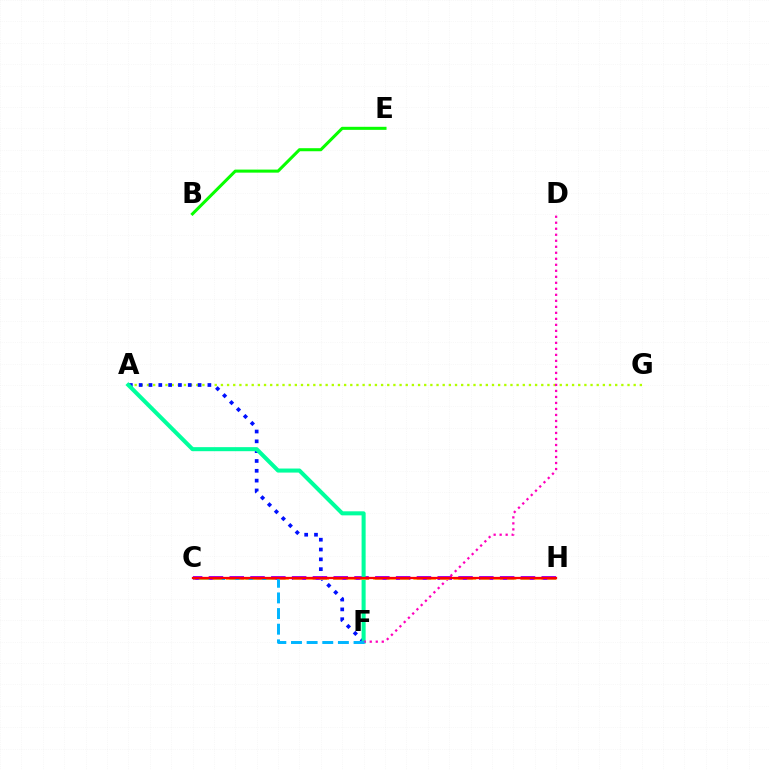{('A', 'G'): [{'color': '#b3ff00', 'line_style': 'dotted', 'thickness': 1.67}], ('C', 'H'): [{'color': '#9b00ff', 'line_style': 'dashed', 'thickness': 2.83}, {'color': '#ffa500', 'line_style': 'dashed', 'thickness': 1.82}, {'color': '#ff0000', 'line_style': 'solid', 'thickness': 1.64}], ('A', 'F'): [{'color': '#0010ff', 'line_style': 'dotted', 'thickness': 2.67}, {'color': '#00ff9d', 'line_style': 'solid', 'thickness': 2.92}], ('D', 'F'): [{'color': '#ff00bd', 'line_style': 'dotted', 'thickness': 1.63}], ('C', 'F'): [{'color': '#00b5ff', 'line_style': 'dashed', 'thickness': 2.12}], ('B', 'E'): [{'color': '#08ff00', 'line_style': 'solid', 'thickness': 2.19}]}